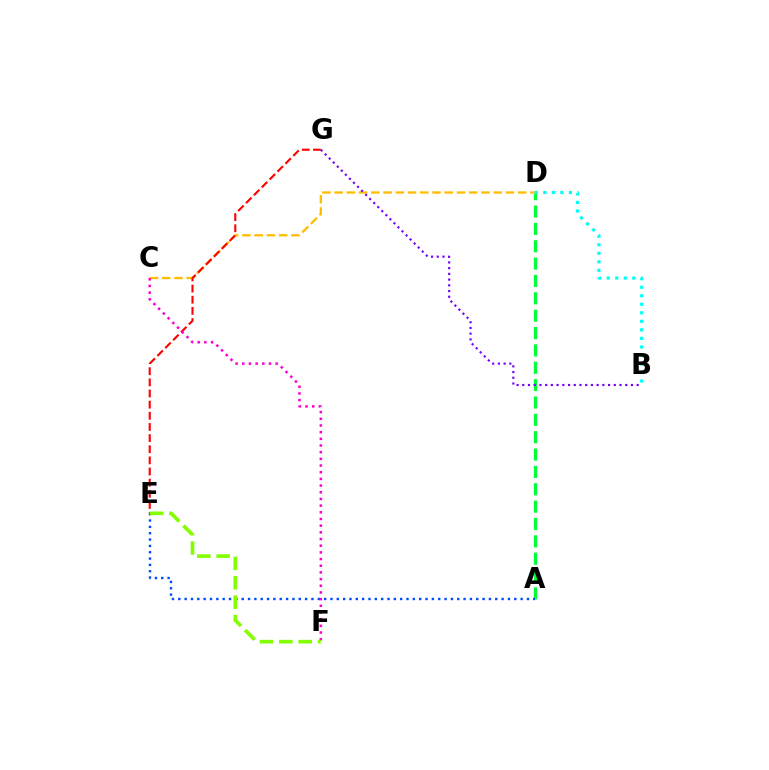{('C', 'D'): [{'color': '#ffbd00', 'line_style': 'dashed', 'thickness': 1.66}], ('A', 'D'): [{'color': '#00ff39', 'line_style': 'dashed', 'thickness': 2.36}], ('A', 'E'): [{'color': '#004bff', 'line_style': 'dotted', 'thickness': 1.72}], ('E', 'G'): [{'color': '#ff0000', 'line_style': 'dashed', 'thickness': 1.51}], ('C', 'F'): [{'color': '#ff00cf', 'line_style': 'dotted', 'thickness': 1.81}], ('B', 'G'): [{'color': '#7200ff', 'line_style': 'dotted', 'thickness': 1.55}], ('B', 'D'): [{'color': '#00fff6', 'line_style': 'dotted', 'thickness': 2.32}], ('E', 'F'): [{'color': '#84ff00', 'line_style': 'dashed', 'thickness': 2.63}]}